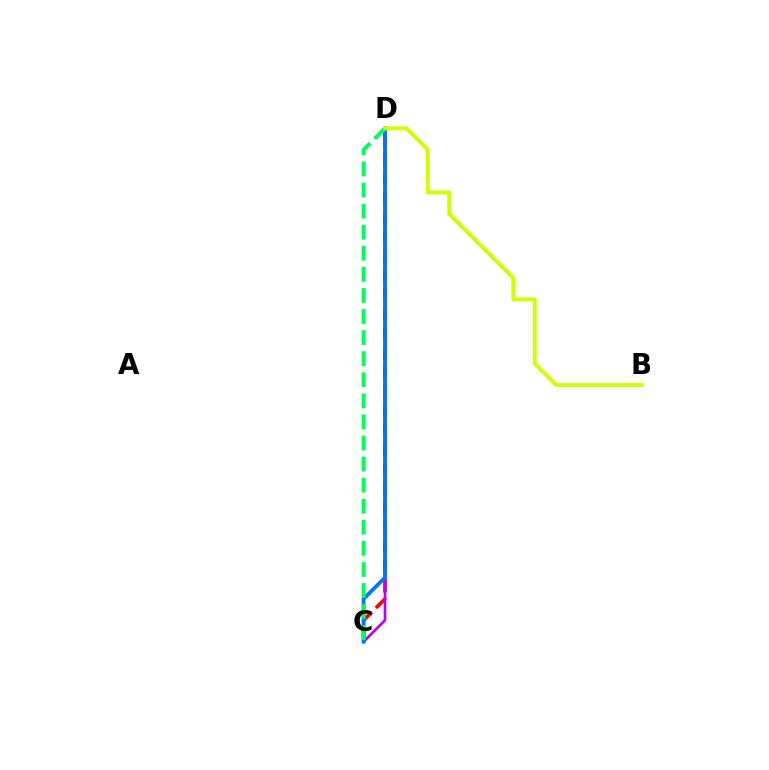{('C', 'D'): [{'color': '#ff0000', 'line_style': 'dashed', 'thickness': 2.63}, {'color': '#b900ff', 'line_style': 'solid', 'thickness': 1.94}, {'color': '#0074ff', 'line_style': 'solid', 'thickness': 2.7}, {'color': '#00ff5c', 'line_style': 'dashed', 'thickness': 2.86}], ('B', 'D'): [{'color': '#d1ff00', 'line_style': 'solid', 'thickness': 2.82}]}